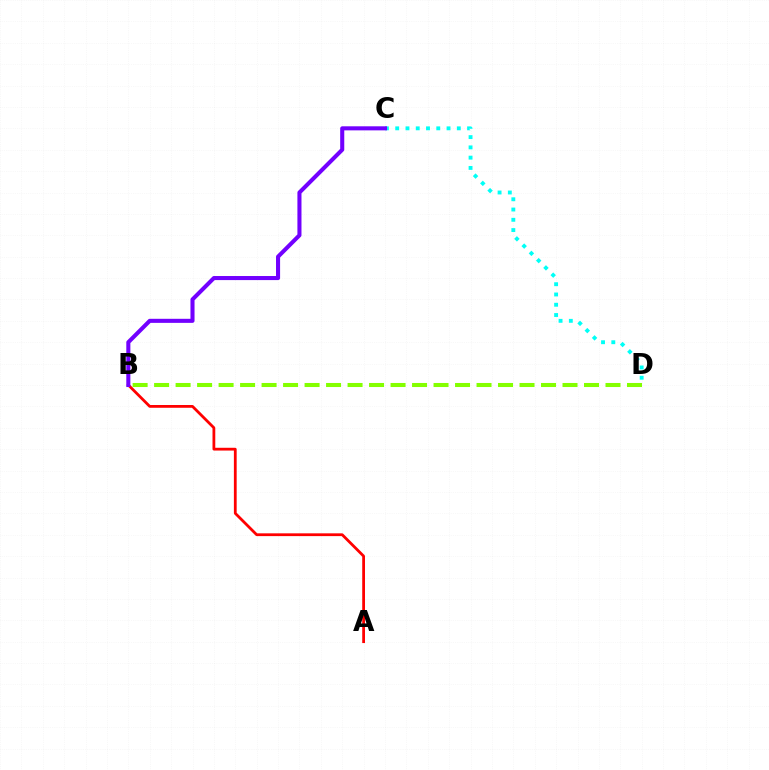{('B', 'D'): [{'color': '#84ff00', 'line_style': 'dashed', 'thickness': 2.92}], ('A', 'B'): [{'color': '#ff0000', 'line_style': 'solid', 'thickness': 2.0}], ('C', 'D'): [{'color': '#00fff6', 'line_style': 'dotted', 'thickness': 2.79}], ('B', 'C'): [{'color': '#7200ff', 'line_style': 'solid', 'thickness': 2.93}]}